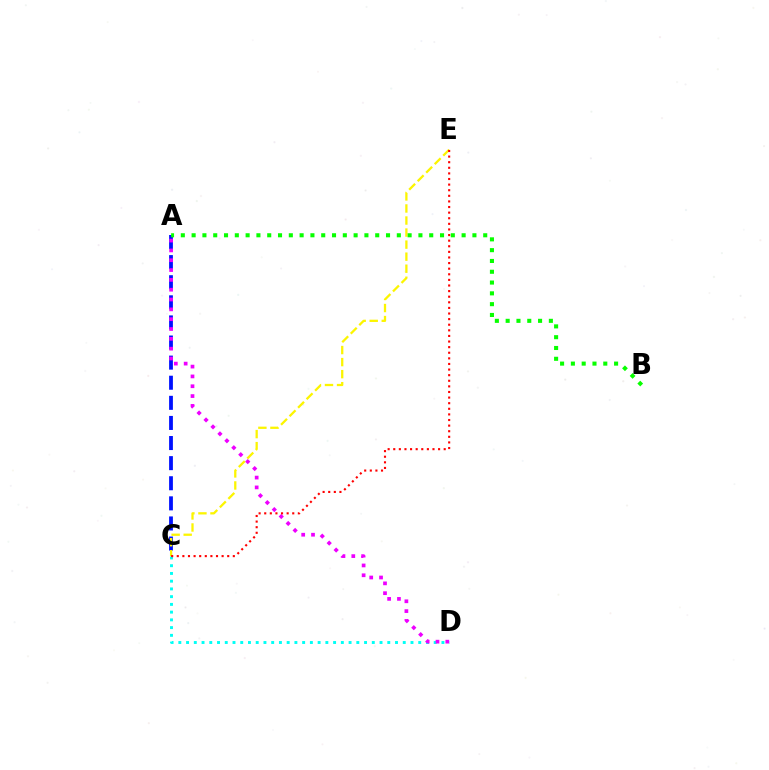{('C', 'D'): [{'color': '#00fff6', 'line_style': 'dotted', 'thickness': 2.1}], ('A', 'C'): [{'color': '#0010ff', 'line_style': 'dashed', 'thickness': 2.73}], ('A', 'D'): [{'color': '#ee00ff', 'line_style': 'dotted', 'thickness': 2.67}], ('C', 'E'): [{'color': '#fcf500', 'line_style': 'dashed', 'thickness': 1.64}, {'color': '#ff0000', 'line_style': 'dotted', 'thickness': 1.52}], ('A', 'B'): [{'color': '#08ff00', 'line_style': 'dotted', 'thickness': 2.93}]}